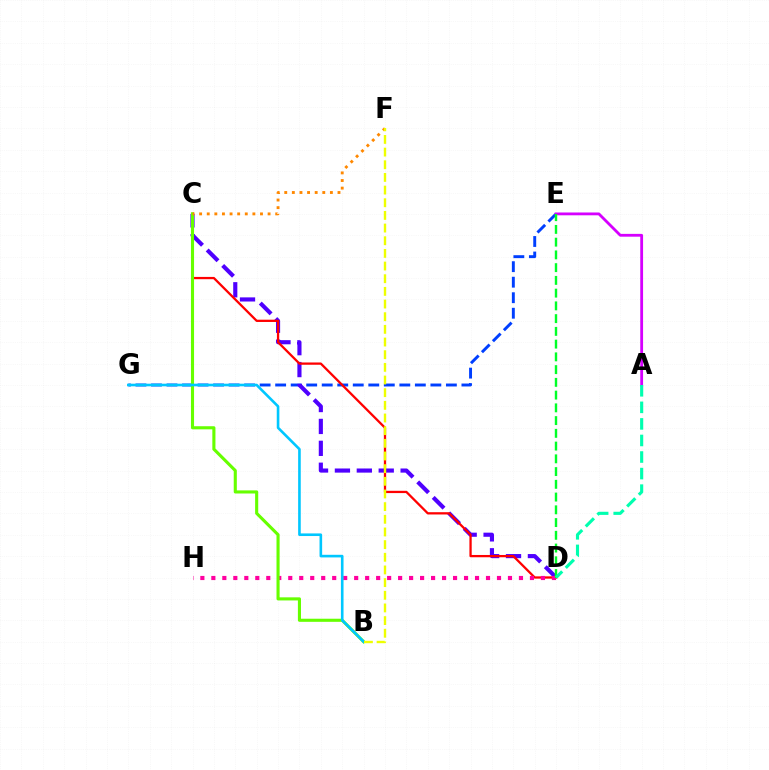{('E', 'G'): [{'color': '#003fff', 'line_style': 'dashed', 'thickness': 2.11}], ('A', 'E'): [{'color': '#d600ff', 'line_style': 'solid', 'thickness': 2.02}], ('C', 'D'): [{'color': '#4f00ff', 'line_style': 'dashed', 'thickness': 2.98}, {'color': '#ff0000', 'line_style': 'solid', 'thickness': 1.64}], ('D', 'H'): [{'color': '#ff00a0', 'line_style': 'dotted', 'thickness': 2.98}], ('B', 'C'): [{'color': '#66ff00', 'line_style': 'solid', 'thickness': 2.23}], ('B', 'G'): [{'color': '#00c7ff', 'line_style': 'solid', 'thickness': 1.88}], ('D', 'E'): [{'color': '#00ff27', 'line_style': 'dashed', 'thickness': 1.73}], ('A', 'D'): [{'color': '#00ffaf', 'line_style': 'dashed', 'thickness': 2.25}], ('C', 'F'): [{'color': '#ff8800', 'line_style': 'dotted', 'thickness': 2.07}], ('B', 'F'): [{'color': '#eeff00', 'line_style': 'dashed', 'thickness': 1.72}]}